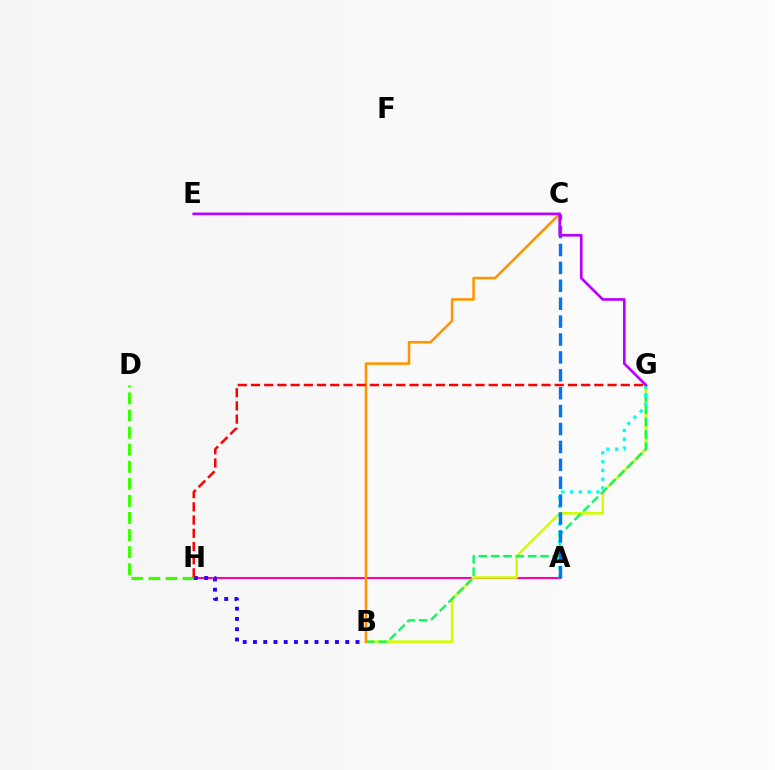{('A', 'H'): [{'color': '#ff00ac', 'line_style': 'solid', 'thickness': 1.5}], ('B', 'G'): [{'color': '#d1ff00', 'line_style': 'solid', 'thickness': 1.85}, {'color': '#00ff5c', 'line_style': 'dashed', 'thickness': 1.68}], ('A', 'G'): [{'color': '#00fff6', 'line_style': 'dotted', 'thickness': 2.39}], ('D', 'H'): [{'color': '#3dff00', 'line_style': 'dashed', 'thickness': 2.32}], ('B', 'H'): [{'color': '#2500ff', 'line_style': 'dotted', 'thickness': 2.79}], ('A', 'C'): [{'color': '#0074ff', 'line_style': 'dashed', 'thickness': 2.43}], ('B', 'C'): [{'color': '#ff9400', 'line_style': 'solid', 'thickness': 1.84}], ('G', 'H'): [{'color': '#ff0000', 'line_style': 'dashed', 'thickness': 1.79}], ('E', 'G'): [{'color': '#b900ff', 'line_style': 'solid', 'thickness': 1.91}]}